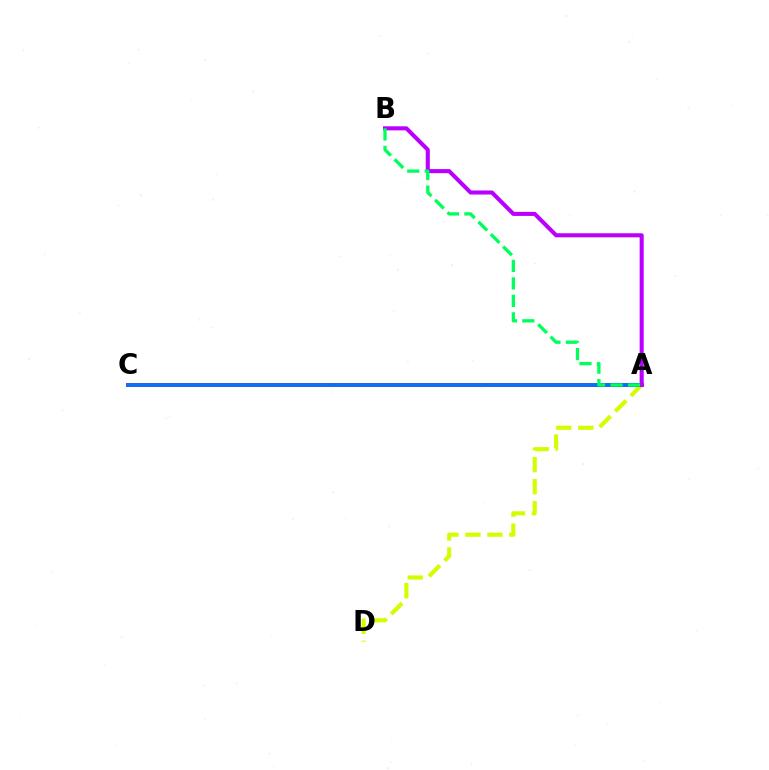{('A', 'D'): [{'color': '#d1ff00', 'line_style': 'dashed', 'thickness': 2.99}], ('A', 'C'): [{'color': '#ff0000', 'line_style': 'solid', 'thickness': 2.68}, {'color': '#0074ff', 'line_style': 'solid', 'thickness': 2.66}], ('A', 'B'): [{'color': '#b900ff', 'line_style': 'solid', 'thickness': 2.93}, {'color': '#00ff5c', 'line_style': 'dashed', 'thickness': 2.37}]}